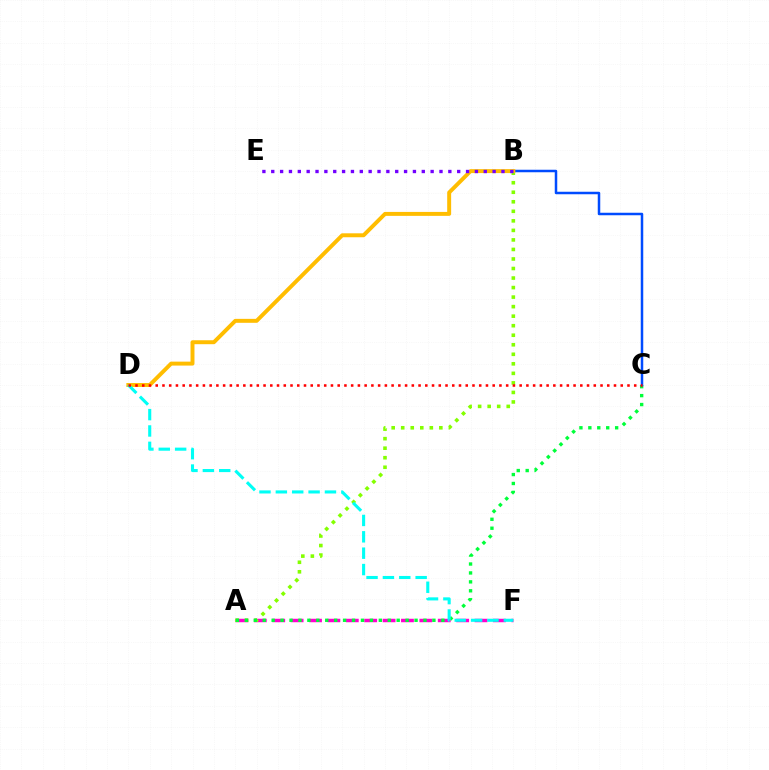{('A', 'F'): [{'color': '#ff00cf', 'line_style': 'dashed', 'thickness': 2.5}], ('A', 'B'): [{'color': '#84ff00', 'line_style': 'dotted', 'thickness': 2.59}], ('A', 'C'): [{'color': '#00ff39', 'line_style': 'dotted', 'thickness': 2.43}], ('B', 'C'): [{'color': '#004bff', 'line_style': 'solid', 'thickness': 1.8}], ('B', 'D'): [{'color': '#ffbd00', 'line_style': 'solid', 'thickness': 2.84}], ('D', 'F'): [{'color': '#00fff6', 'line_style': 'dashed', 'thickness': 2.22}], ('B', 'E'): [{'color': '#7200ff', 'line_style': 'dotted', 'thickness': 2.41}], ('C', 'D'): [{'color': '#ff0000', 'line_style': 'dotted', 'thickness': 1.83}]}